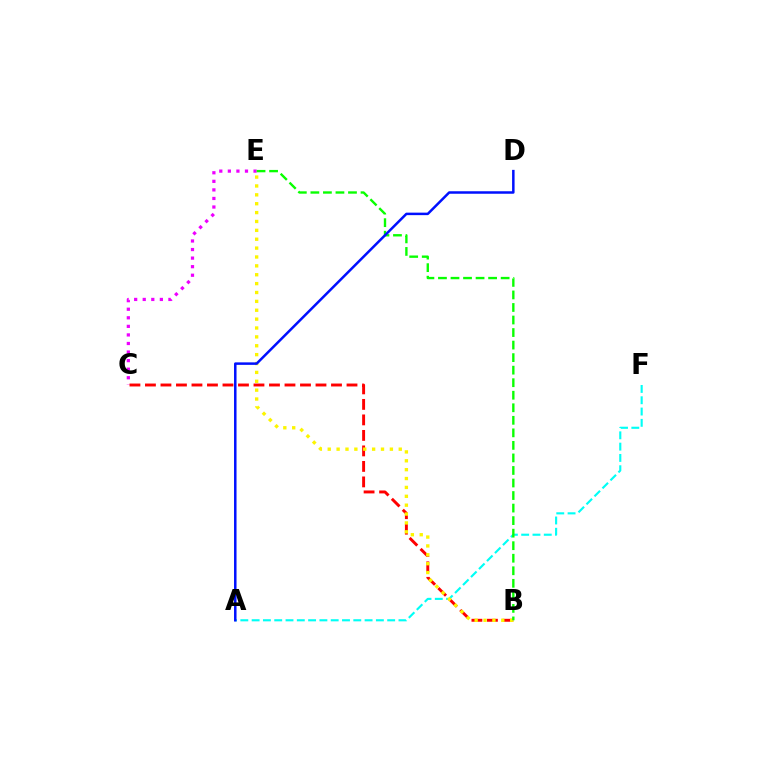{('A', 'F'): [{'color': '#00fff6', 'line_style': 'dashed', 'thickness': 1.53}], ('C', 'E'): [{'color': '#ee00ff', 'line_style': 'dotted', 'thickness': 2.33}], ('B', 'C'): [{'color': '#ff0000', 'line_style': 'dashed', 'thickness': 2.11}], ('B', 'E'): [{'color': '#fcf500', 'line_style': 'dotted', 'thickness': 2.41}, {'color': '#08ff00', 'line_style': 'dashed', 'thickness': 1.7}], ('A', 'D'): [{'color': '#0010ff', 'line_style': 'solid', 'thickness': 1.8}]}